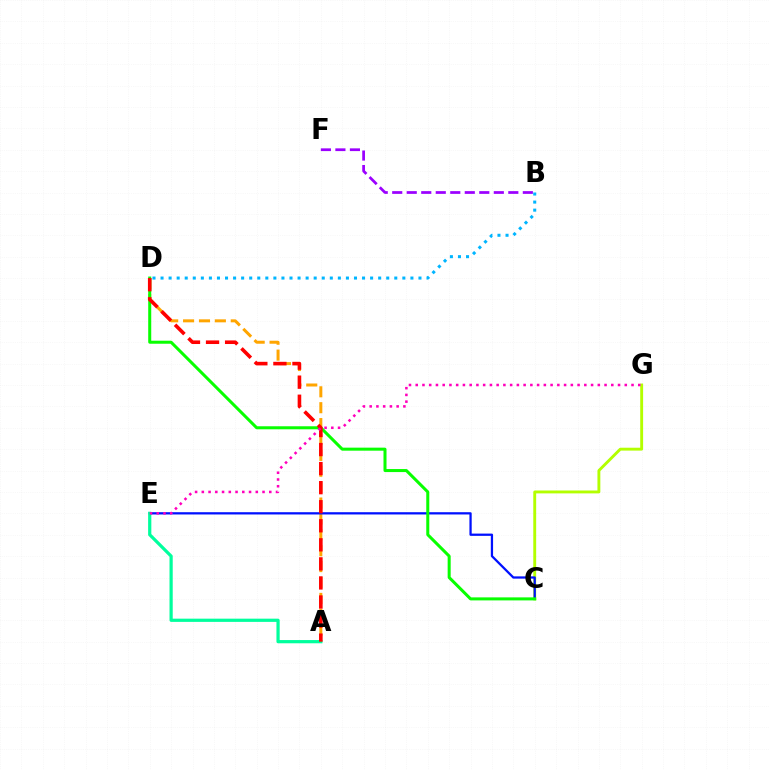{('C', 'G'): [{'color': '#b3ff00', 'line_style': 'solid', 'thickness': 2.08}], ('A', 'D'): [{'color': '#ffa500', 'line_style': 'dashed', 'thickness': 2.16}, {'color': '#ff0000', 'line_style': 'dashed', 'thickness': 2.59}], ('B', 'D'): [{'color': '#00b5ff', 'line_style': 'dotted', 'thickness': 2.19}], ('C', 'E'): [{'color': '#0010ff', 'line_style': 'solid', 'thickness': 1.63}], ('A', 'E'): [{'color': '#00ff9d', 'line_style': 'solid', 'thickness': 2.32}], ('C', 'D'): [{'color': '#08ff00', 'line_style': 'solid', 'thickness': 2.18}], ('E', 'G'): [{'color': '#ff00bd', 'line_style': 'dotted', 'thickness': 1.83}], ('B', 'F'): [{'color': '#9b00ff', 'line_style': 'dashed', 'thickness': 1.97}]}